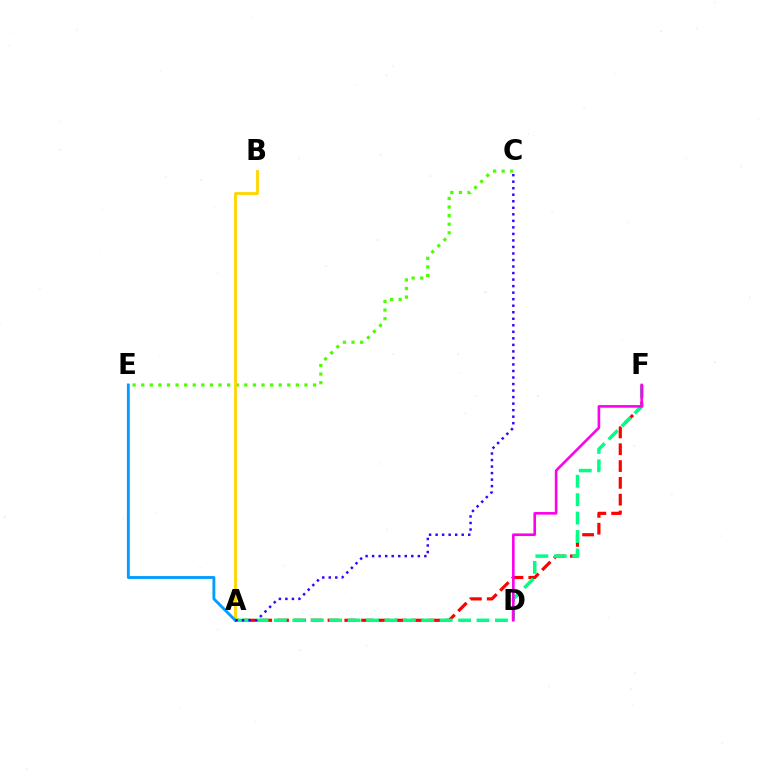{('C', 'E'): [{'color': '#4fff00', 'line_style': 'dotted', 'thickness': 2.33}], ('A', 'F'): [{'color': '#ff0000', 'line_style': 'dashed', 'thickness': 2.28}, {'color': '#00ff86', 'line_style': 'dashed', 'thickness': 2.5}], ('D', 'F'): [{'color': '#ff00ed', 'line_style': 'solid', 'thickness': 1.89}], ('A', 'B'): [{'color': '#ffd500', 'line_style': 'solid', 'thickness': 2.03}], ('A', 'E'): [{'color': '#009eff', 'line_style': 'solid', 'thickness': 2.06}], ('A', 'C'): [{'color': '#3700ff', 'line_style': 'dotted', 'thickness': 1.77}]}